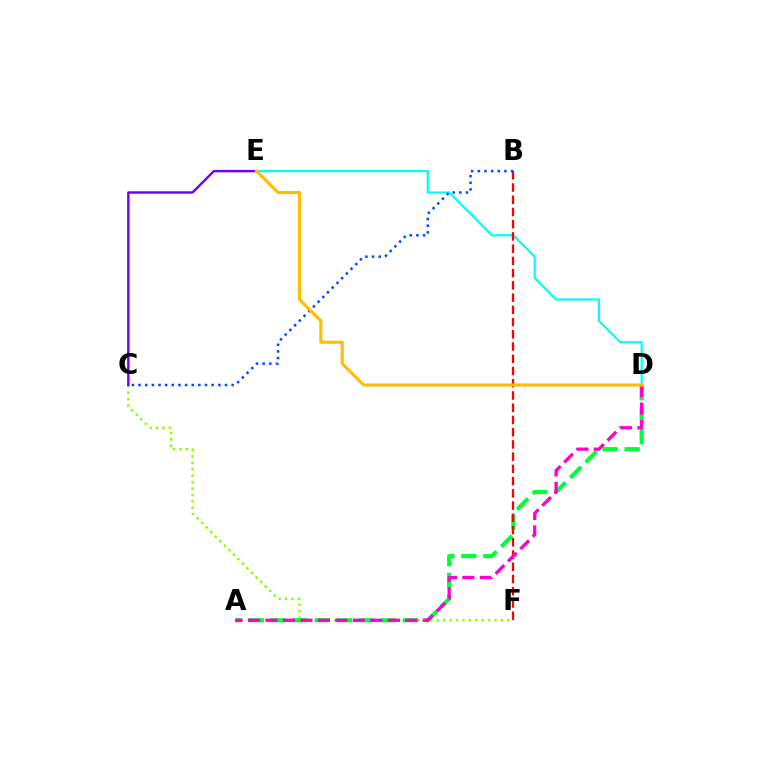{('C', 'F'): [{'color': '#84ff00', 'line_style': 'dotted', 'thickness': 1.74}], ('D', 'E'): [{'color': '#00fff6', 'line_style': 'solid', 'thickness': 1.58}, {'color': '#ffbd00', 'line_style': 'solid', 'thickness': 2.24}], ('A', 'D'): [{'color': '#00ff39', 'line_style': 'dashed', 'thickness': 2.99}, {'color': '#ff00cf', 'line_style': 'dashed', 'thickness': 2.37}], ('B', 'F'): [{'color': '#ff0000', 'line_style': 'dashed', 'thickness': 1.66}], ('B', 'C'): [{'color': '#004bff', 'line_style': 'dotted', 'thickness': 1.81}], ('C', 'E'): [{'color': '#7200ff', 'line_style': 'solid', 'thickness': 1.75}]}